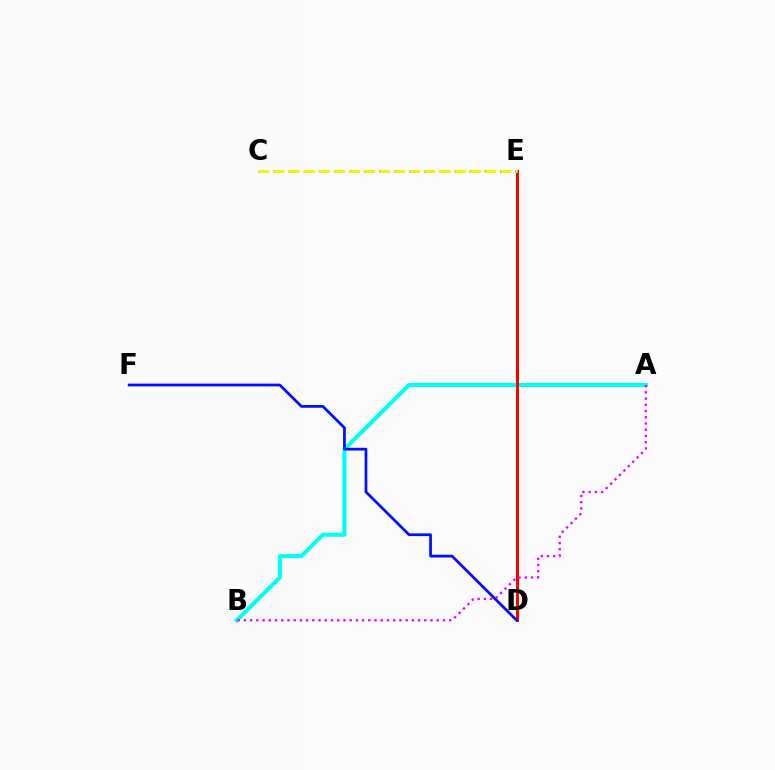{('A', 'B'): [{'color': '#00fff6', 'line_style': 'solid', 'thickness': 2.93}, {'color': '#ee00ff', 'line_style': 'dotted', 'thickness': 1.69}], ('D', 'E'): [{'color': '#ff0000', 'line_style': 'solid', 'thickness': 2.16}], ('C', 'E'): [{'color': '#08ff00', 'line_style': 'dashed', 'thickness': 2.05}, {'color': '#fcf500', 'line_style': 'dashed', 'thickness': 2.06}], ('D', 'F'): [{'color': '#0010ff', 'line_style': 'solid', 'thickness': 1.98}]}